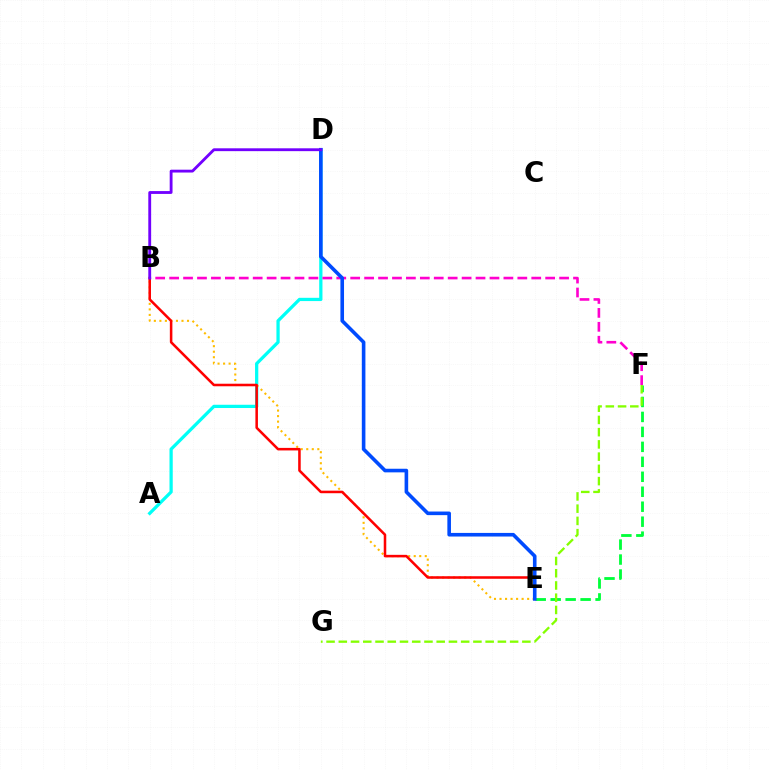{('E', 'F'): [{'color': '#00ff39', 'line_style': 'dashed', 'thickness': 2.03}], ('A', 'D'): [{'color': '#00fff6', 'line_style': 'solid', 'thickness': 2.34}], ('B', 'F'): [{'color': '#ff00cf', 'line_style': 'dashed', 'thickness': 1.89}], ('B', 'E'): [{'color': '#ffbd00', 'line_style': 'dotted', 'thickness': 1.5}, {'color': '#ff0000', 'line_style': 'solid', 'thickness': 1.83}], ('F', 'G'): [{'color': '#84ff00', 'line_style': 'dashed', 'thickness': 1.66}], ('D', 'E'): [{'color': '#004bff', 'line_style': 'solid', 'thickness': 2.6}], ('B', 'D'): [{'color': '#7200ff', 'line_style': 'solid', 'thickness': 2.05}]}